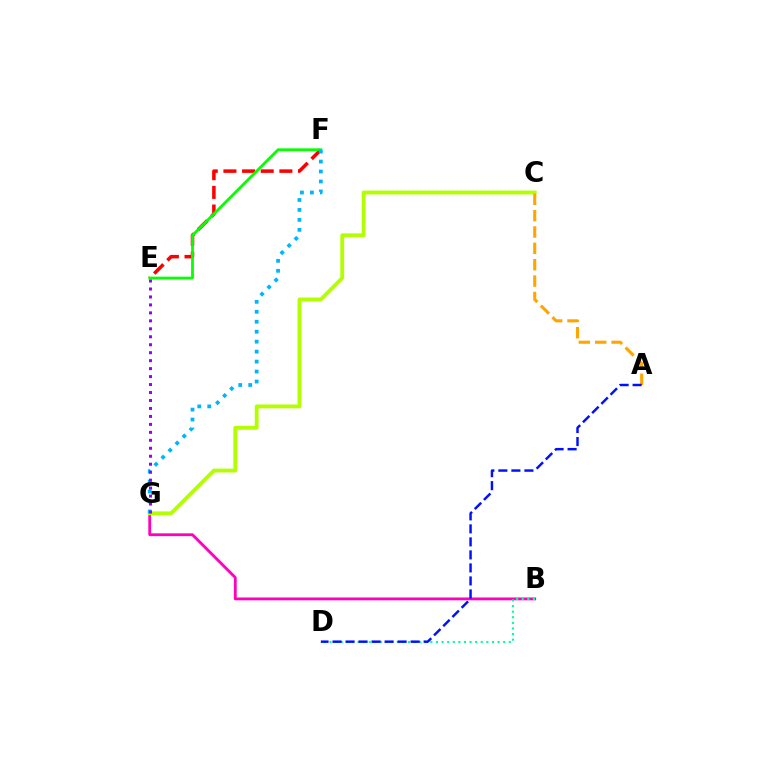{('E', 'F'): [{'color': '#ff0000', 'line_style': 'dashed', 'thickness': 2.53}, {'color': '#08ff00', 'line_style': 'solid', 'thickness': 2.0}], ('B', 'G'): [{'color': '#ff00bd', 'line_style': 'solid', 'thickness': 2.03}], ('C', 'G'): [{'color': '#b3ff00', 'line_style': 'solid', 'thickness': 2.77}], ('B', 'D'): [{'color': '#00ff9d', 'line_style': 'dotted', 'thickness': 1.52}], ('F', 'G'): [{'color': '#00b5ff', 'line_style': 'dotted', 'thickness': 2.71}], ('E', 'G'): [{'color': '#9b00ff', 'line_style': 'dotted', 'thickness': 2.16}], ('A', 'C'): [{'color': '#ffa500', 'line_style': 'dashed', 'thickness': 2.22}], ('A', 'D'): [{'color': '#0010ff', 'line_style': 'dashed', 'thickness': 1.77}]}